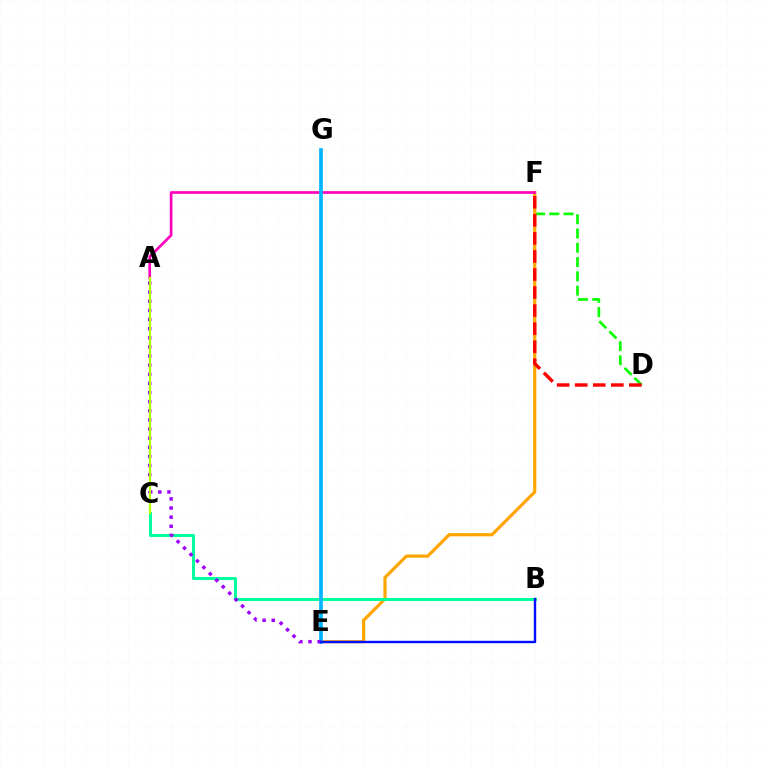{('D', 'F'): [{'color': '#08ff00', 'line_style': 'dashed', 'thickness': 1.94}, {'color': '#ff0000', 'line_style': 'dashed', 'thickness': 2.45}], ('E', 'F'): [{'color': '#ffa500', 'line_style': 'solid', 'thickness': 2.3}], ('B', 'C'): [{'color': '#00ff9d', 'line_style': 'solid', 'thickness': 2.19}], ('A', 'F'): [{'color': '#ff00bd', 'line_style': 'solid', 'thickness': 1.93}], ('E', 'G'): [{'color': '#00b5ff', 'line_style': 'solid', 'thickness': 2.66}], ('A', 'E'): [{'color': '#9b00ff', 'line_style': 'dotted', 'thickness': 2.48}], ('A', 'C'): [{'color': '#b3ff00', 'line_style': 'solid', 'thickness': 1.56}], ('B', 'E'): [{'color': '#0010ff', 'line_style': 'solid', 'thickness': 1.73}]}